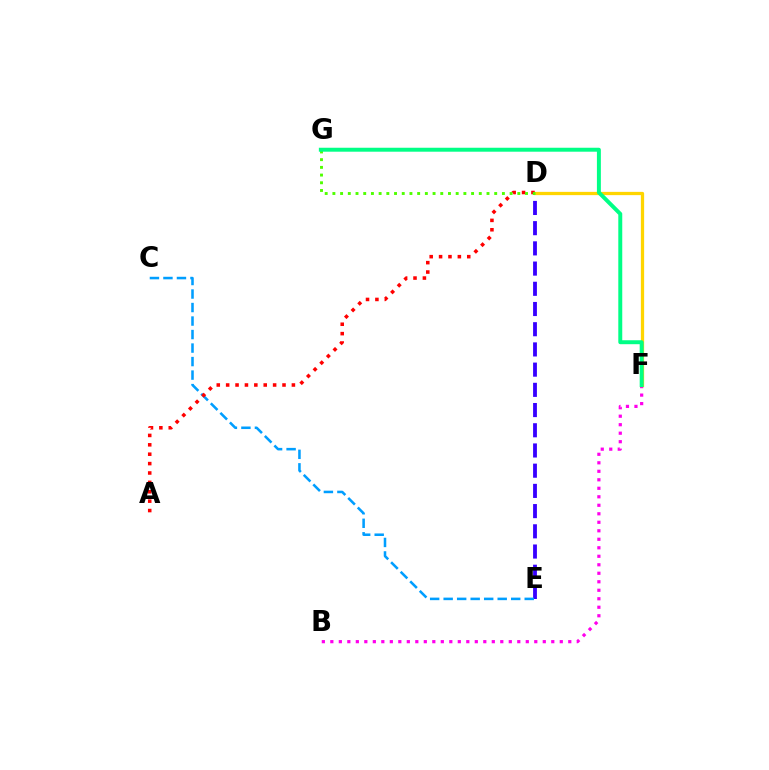{('D', 'E'): [{'color': '#3700ff', 'line_style': 'dashed', 'thickness': 2.75}], ('B', 'F'): [{'color': '#ff00ed', 'line_style': 'dotted', 'thickness': 2.31}], ('C', 'E'): [{'color': '#009eff', 'line_style': 'dashed', 'thickness': 1.84}], ('D', 'F'): [{'color': '#ffd500', 'line_style': 'solid', 'thickness': 2.35}], ('A', 'D'): [{'color': '#ff0000', 'line_style': 'dotted', 'thickness': 2.55}], ('D', 'G'): [{'color': '#4fff00', 'line_style': 'dotted', 'thickness': 2.09}], ('F', 'G'): [{'color': '#00ff86', 'line_style': 'solid', 'thickness': 2.85}]}